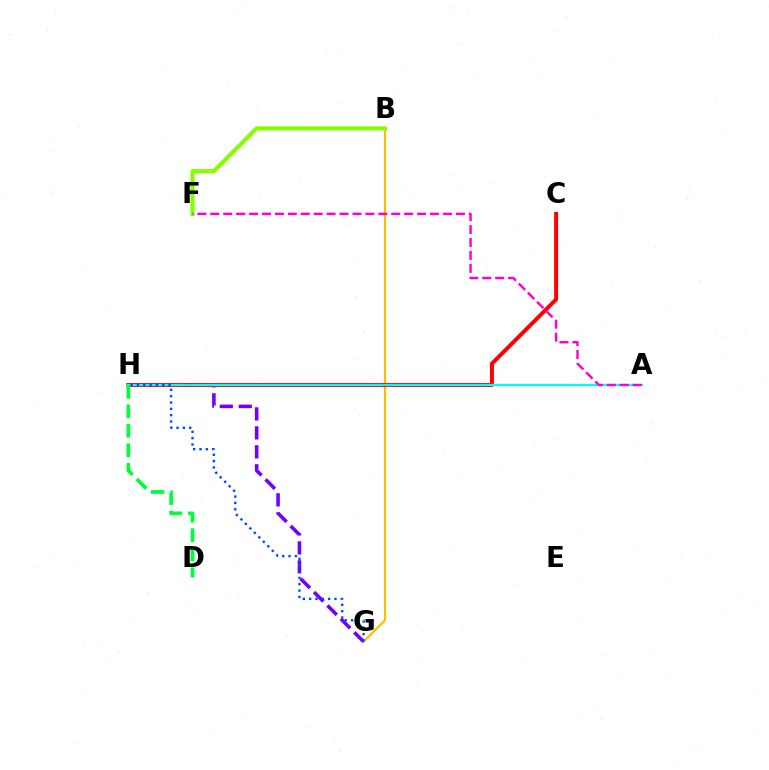{('B', 'G'): [{'color': '#ffbd00', 'line_style': 'solid', 'thickness': 1.55}], ('G', 'H'): [{'color': '#7200ff', 'line_style': 'dashed', 'thickness': 2.58}, {'color': '#004bff', 'line_style': 'dotted', 'thickness': 1.72}], ('C', 'H'): [{'color': '#ff0000', 'line_style': 'solid', 'thickness': 2.85}], ('A', 'H'): [{'color': '#00fff6', 'line_style': 'solid', 'thickness': 1.63}], ('B', 'F'): [{'color': '#84ff00', 'line_style': 'solid', 'thickness': 2.96}], ('A', 'F'): [{'color': '#ff00cf', 'line_style': 'dashed', 'thickness': 1.76}], ('D', 'H'): [{'color': '#00ff39', 'line_style': 'dashed', 'thickness': 2.65}]}